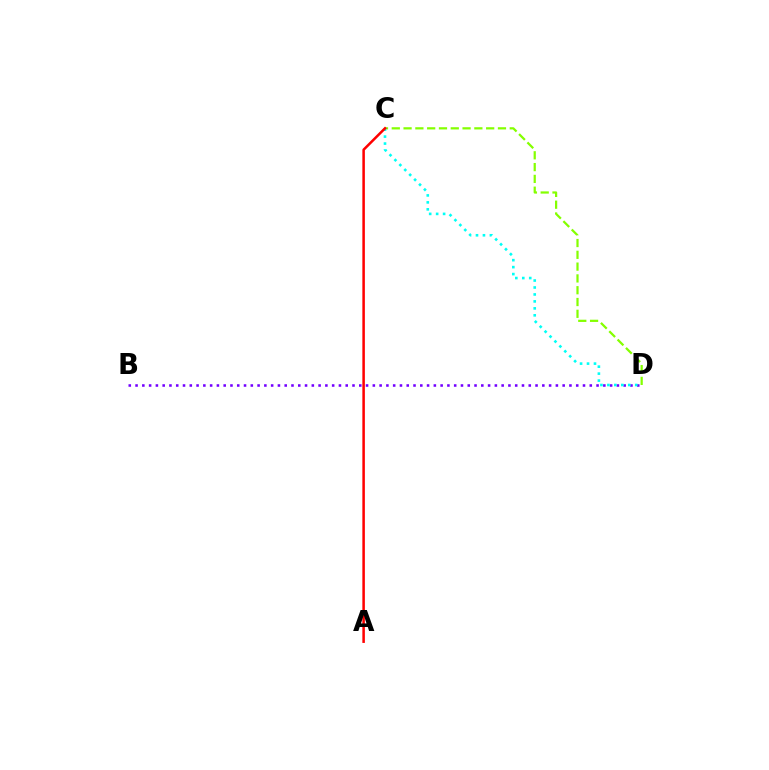{('B', 'D'): [{'color': '#7200ff', 'line_style': 'dotted', 'thickness': 1.84}], ('C', 'D'): [{'color': '#84ff00', 'line_style': 'dashed', 'thickness': 1.6}, {'color': '#00fff6', 'line_style': 'dotted', 'thickness': 1.89}], ('A', 'C'): [{'color': '#ff0000', 'line_style': 'solid', 'thickness': 1.82}]}